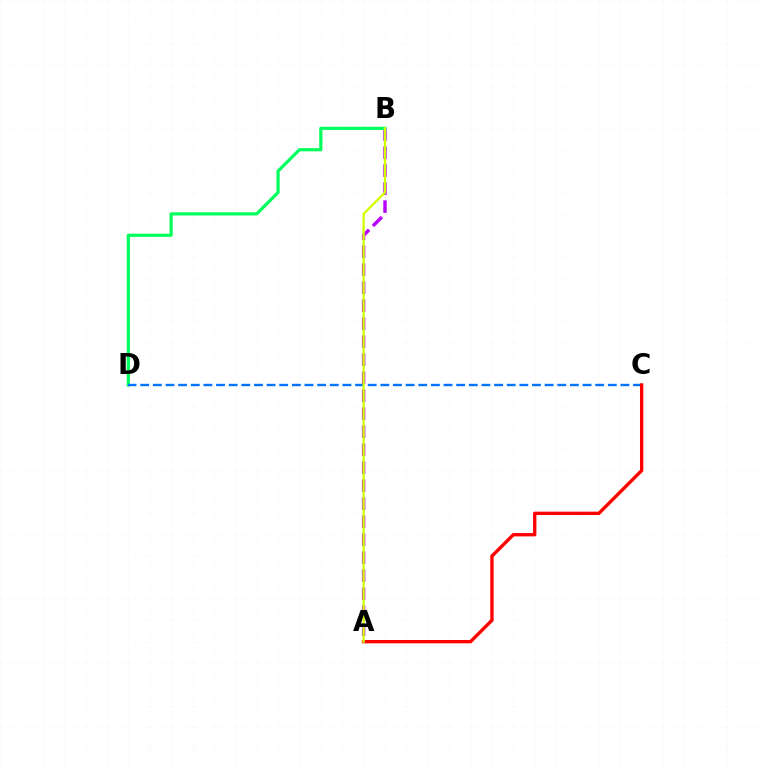{('A', 'B'): [{'color': '#b900ff', 'line_style': 'dashed', 'thickness': 2.44}, {'color': '#d1ff00', 'line_style': 'solid', 'thickness': 1.68}], ('B', 'D'): [{'color': '#00ff5c', 'line_style': 'solid', 'thickness': 2.3}], ('C', 'D'): [{'color': '#0074ff', 'line_style': 'dashed', 'thickness': 1.72}], ('A', 'C'): [{'color': '#ff0000', 'line_style': 'solid', 'thickness': 2.42}]}